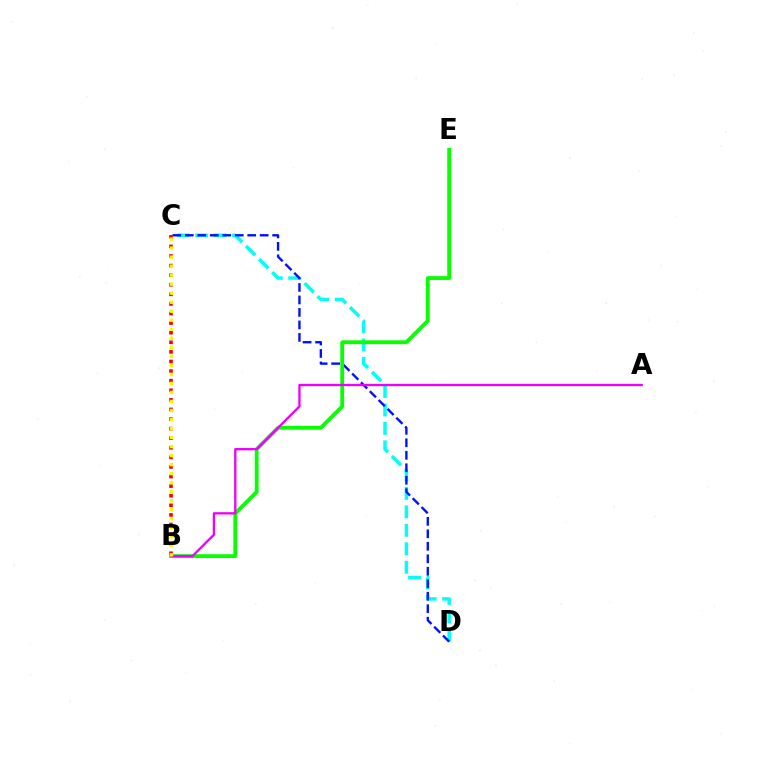{('C', 'D'): [{'color': '#00fff6', 'line_style': 'dashed', 'thickness': 2.51}, {'color': '#0010ff', 'line_style': 'dashed', 'thickness': 1.7}], ('B', 'E'): [{'color': '#08ff00', 'line_style': 'solid', 'thickness': 2.74}], ('A', 'B'): [{'color': '#ee00ff', 'line_style': 'solid', 'thickness': 1.67}], ('B', 'C'): [{'color': '#ff0000', 'line_style': 'dotted', 'thickness': 2.61}, {'color': '#fcf500', 'line_style': 'dotted', 'thickness': 2.45}]}